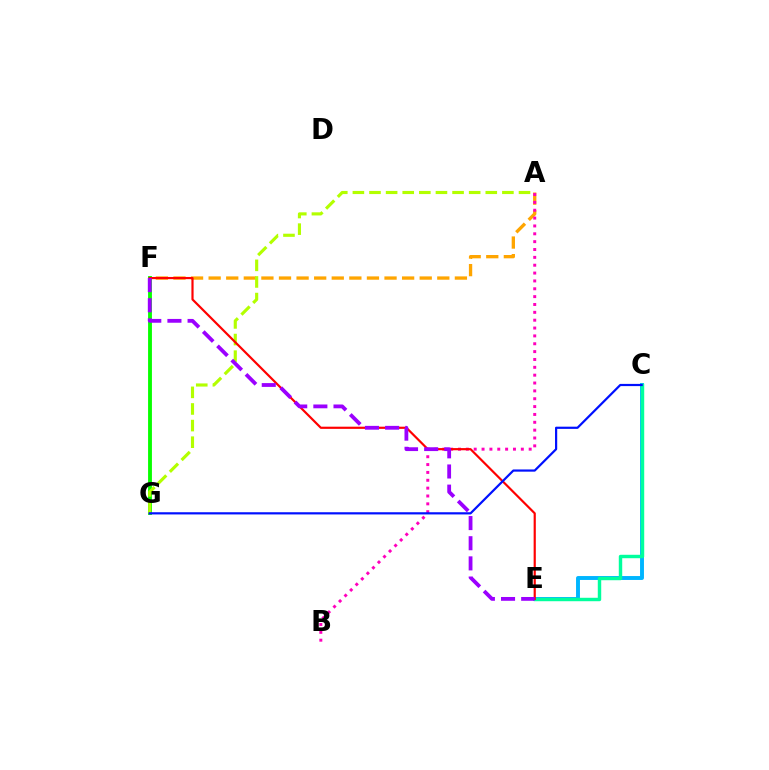{('A', 'F'): [{'color': '#ffa500', 'line_style': 'dashed', 'thickness': 2.39}], ('F', 'G'): [{'color': '#08ff00', 'line_style': 'solid', 'thickness': 2.78}], ('C', 'E'): [{'color': '#00b5ff', 'line_style': 'solid', 'thickness': 2.82}, {'color': '#00ff9d', 'line_style': 'solid', 'thickness': 2.47}], ('A', 'B'): [{'color': '#ff00bd', 'line_style': 'dotted', 'thickness': 2.13}], ('A', 'G'): [{'color': '#b3ff00', 'line_style': 'dashed', 'thickness': 2.26}], ('E', 'F'): [{'color': '#ff0000', 'line_style': 'solid', 'thickness': 1.57}, {'color': '#9b00ff', 'line_style': 'dashed', 'thickness': 2.74}], ('C', 'G'): [{'color': '#0010ff', 'line_style': 'solid', 'thickness': 1.58}]}